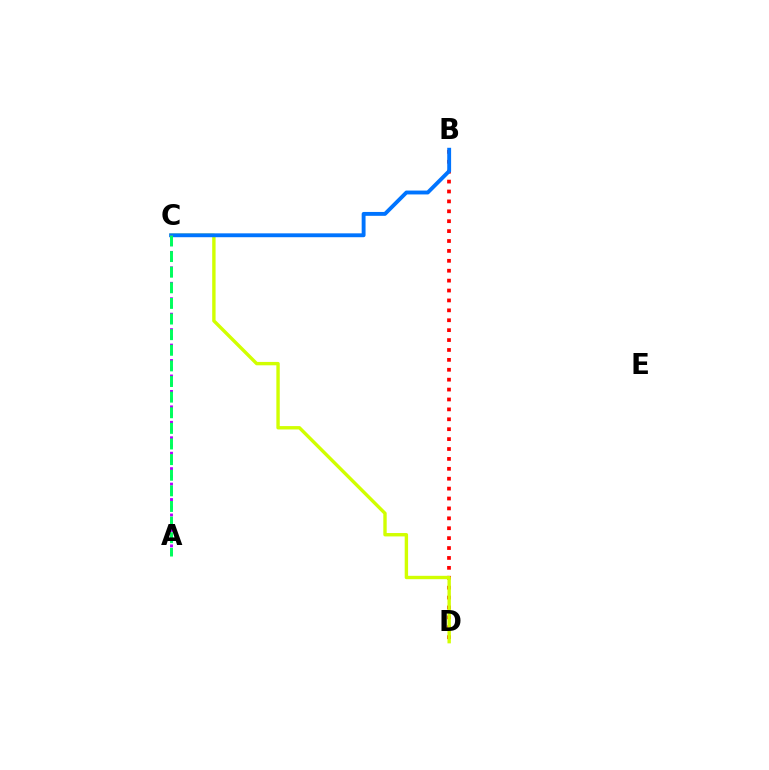{('B', 'D'): [{'color': '#ff0000', 'line_style': 'dotted', 'thickness': 2.69}], ('C', 'D'): [{'color': '#d1ff00', 'line_style': 'solid', 'thickness': 2.44}], ('B', 'C'): [{'color': '#0074ff', 'line_style': 'solid', 'thickness': 2.79}], ('A', 'C'): [{'color': '#b900ff', 'line_style': 'dotted', 'thickness': 2.1}, {'color': '#00ff5c', 'line_style': 'dashed', 'thickness': 2.12}]}